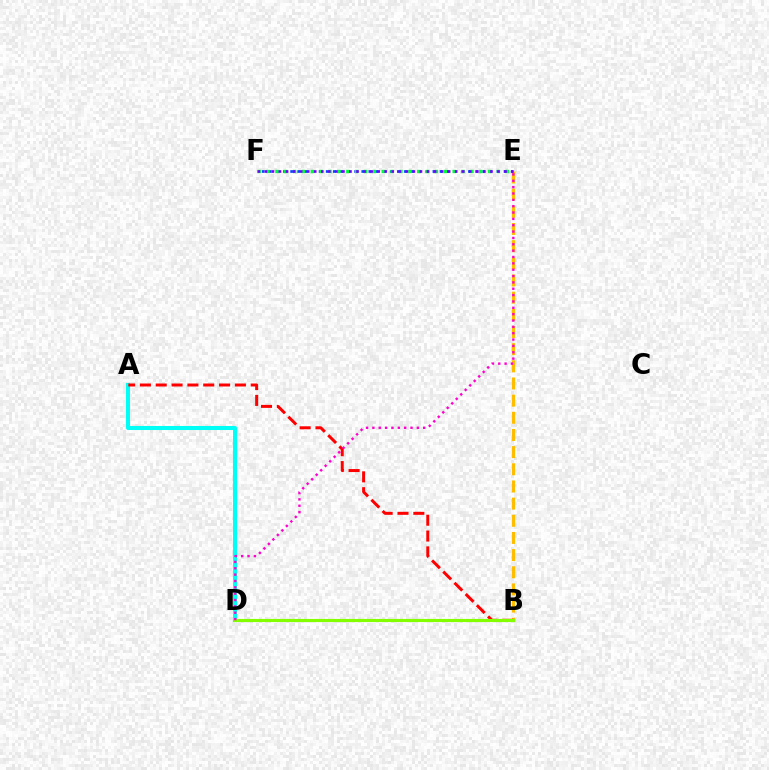{('B', 'E'): [{'color': '#ffbd00', 'line_style': 'dashed', 'thickness': 2.33}], ('E', 'F'): [{'color': '#004bff', 'line_style': 'dotted', 'thickness': 1.93}, {'color': '#00ff39', 'line_style': 'dotted', 'thickness': 2.41}, {'color': '#7200ff', 'line_style': 'dotted', 'thickness': 1.91}], ('A', 'D'): [{'color': '#00fff6', 'line_style': 'solid', 'thickness': 2.91}], ('A', 'B'): [{'color': '#ff0000', 'line_style': 'dashed', 'thickness': 2.15}], ('B', 'D'): [{'color': '#84ff00', 'line_style': 'solid', 'thickness': 2.27}], ('D', 'E'): [{'color': '#ff00cf', 'line_style': 'dotted', 'thickness': 1.73}]}